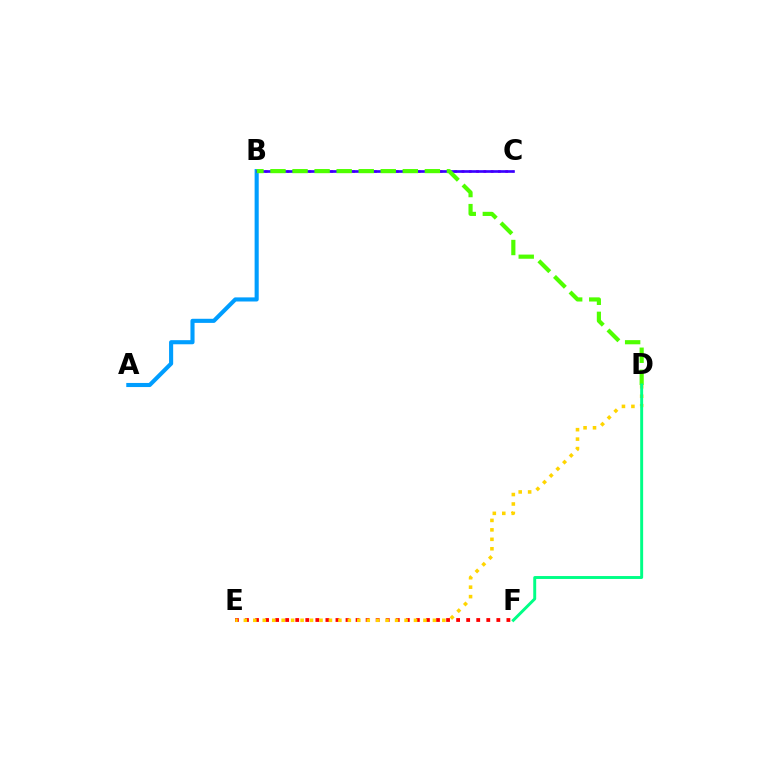{('A', 'B'): [{'color': '#009eff', 'line_style': 'solid', 'thickness': 2.96}], ('B', 'C'): [{'color': '#ff00ed', 'line_style': 'dotted', 'thickness': 1.98}, {'color': '#3700ff', 'line_style': 'solid', 'thickness': 1.9}], ('E', 'F'): [{'color': '#ff0000', 'line_style': 'dotted', 'thickness': 2.73}], ('B', 'D'): [{'color': '#4fff00', 'line_style': 'dashed', 'thickness': 3.0}], ('D', 'E'): [{'color': '#ffd500', 'line_style': 'dotted', 'thickness': 2.57}], ('D', 'F'): [{'color': '#00ff86', 'line_style': 'solid', 'thickness': 2.11}]}